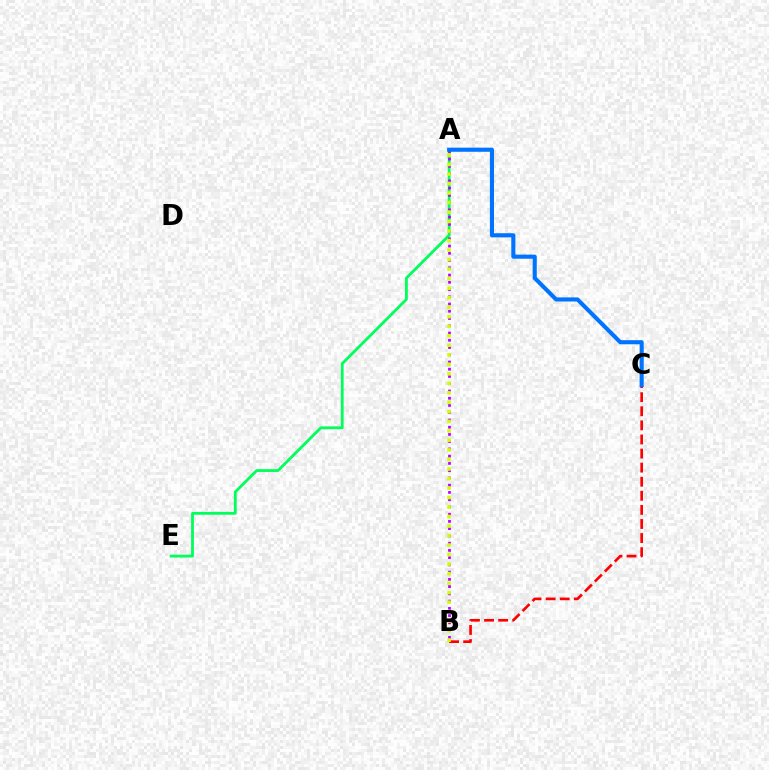{('A', 'E'): [{'color': '#00ff5c', 'line_style': 'solid', 'thickness': 2.02}], ('B', 'C'): [{'color': '#ff0000', 'line_style': 'dashed', 'thickness': 1.91}], ('A', 'B'): [{'color': '#b900ff', 'line_style': 'dotted', 'thickness': 1.97}, {'color': '#d1ff00', 'line_style': 'dotted', 'thickness': 2.59}], ('A', 'C'): [{'color': '#0074ff', 'line_style': 'solid', 'thickness': 2.95}]}